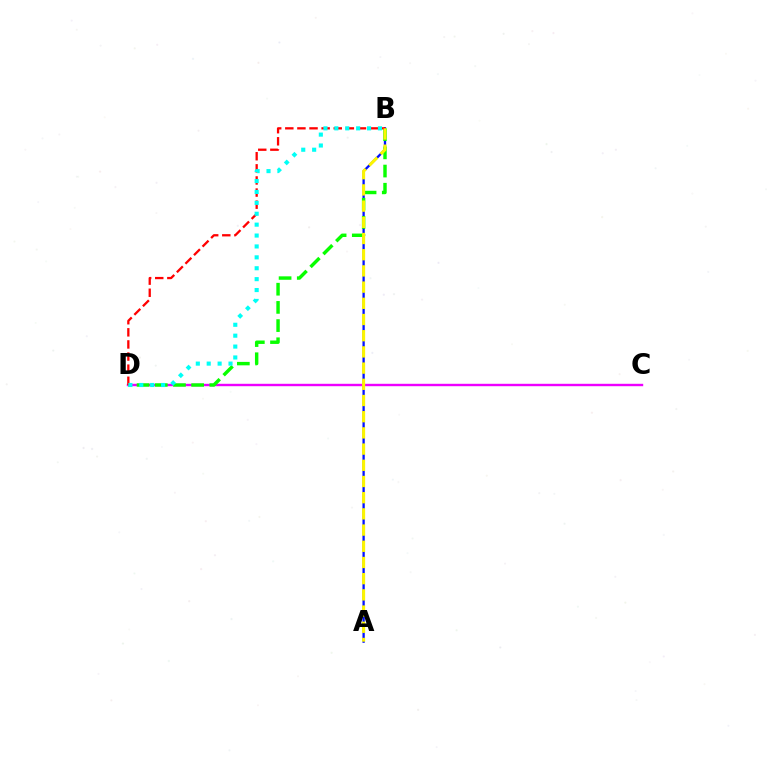{('C', 'D'): [{'color': '#ee00ff', 'line_style': 'solid', 'thickness': 1.73}], ('A', 'B'): [{'color': '#0010ff', 'line_style': 'solid', 'thickness': 1.65}, {'color': '#fcf500', 'line_style': 'dashed', 'thickness': 2.2}], ('B', 'D'): [{'color': '#08ff00', 'line_style': 'dashed', 'thickness': 2.47}, {'color': '#ff0000', 'line_style': 'dashed', 'thickness': 1.65}, {'color': '#00fff6', 'line_style': 'dotted', 'thickness': 2.96}]}